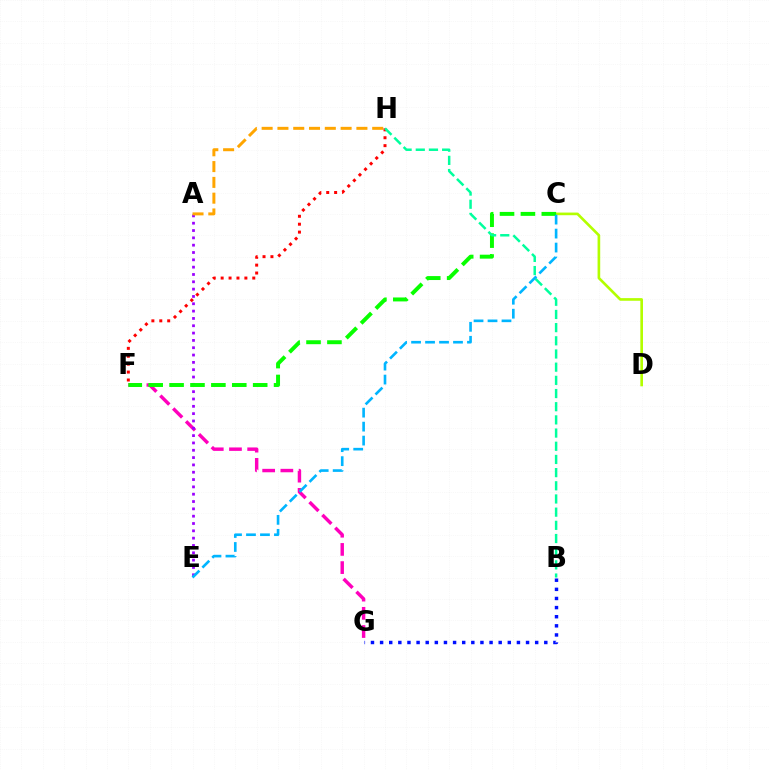{('F', 'G'): [{'color': '#ff00bd', 'line_style': 'dashed', 'thickness': 2.47}], ('B', 'G'): [{'color': '#0010ff', 'line_style': 'dotted', 'thickness': 2.48}], ('A', 'E'): [{'color': '#9b00ff', 'line_style': 'dotted', 'thickness': 1.99}], ('C', 'D'): [{'color': '#b3ff00', 'line_style': 'solid', 'thickness': 1.9}], ('C', 'F'): [{'color': '#08ff00', 'line_style': 'dashed', 'thickness': 2.84}], ('A', 'H'): [{'color': '#ffa500', 'line_style': 'dashed', 'thickness': 2.15}], ('F', 'H'): [{'color': '#ff0000', 'line_style': 'dotted', 'thickness': 2.15}], ('B', 'H'): [{'color': '#00ff9d', 'line_style': 'dashed', 'thickness': 1.79}], ('C', 'E'): [{'color': '#00b5ff', 'line_style': 'dashed', 'thickness': 1.9}]}